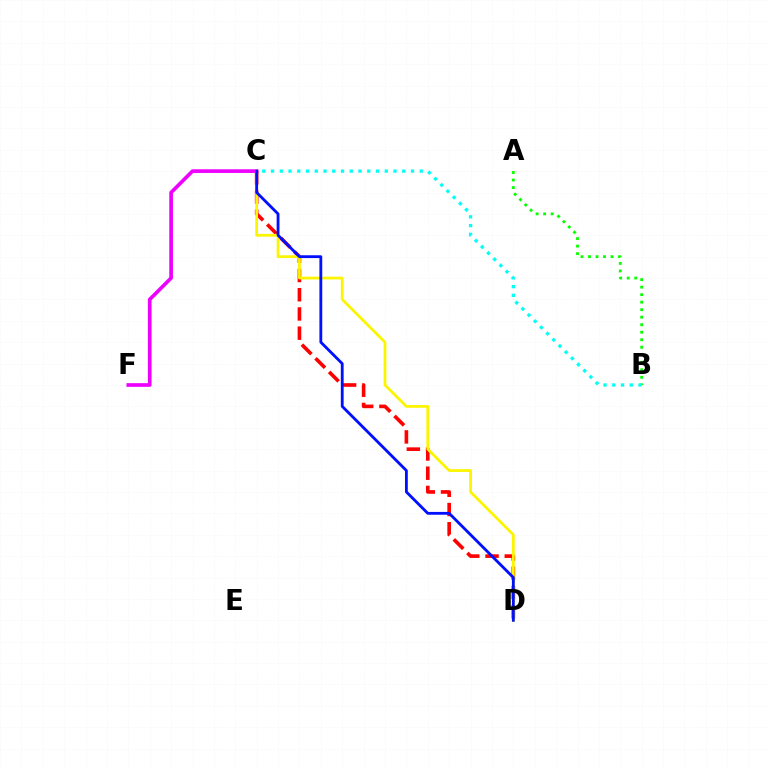{('C', 'D'): [{'color': '#ff0000', 'line_style': 'dashed', 'thickness': 2.61}, {'color': '#fcf500', 'line_style': 'solid', 'thickness': 1.99}, {'color': '#0010ff', 'line_style': 'solid', 'thickness': 2.03}], ('C', 'F'): [{'color': '#ee00ff', 'line_style': 'solid', 'thickness': 2.65}], ('A', 'B'): [{'color': '#08ff00', 'line_style': 'dotted', 'thickness': 2.04}], ('B', 'C'): [{'color': '#00fff6', 'line_style': 'dotted', 'thickness': 2.38}]}